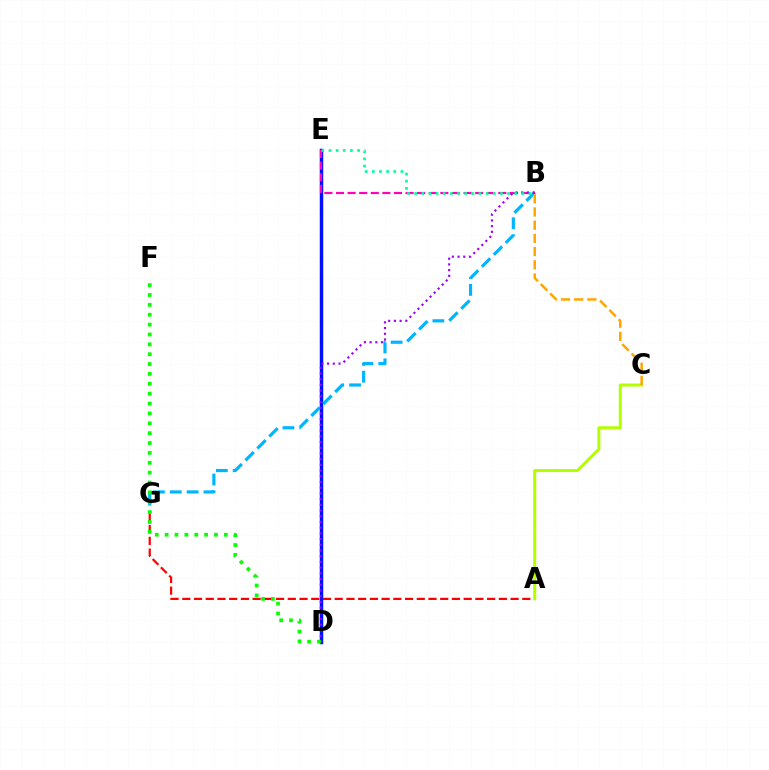{('D', 'E'): [{'color': '#0010ff', 'line_style': 'solid', 'thickness': 2.51}], ('B', 'G'): [{'color': '#00b5ff', 'line_style': 'dashed', 'thickness': 2.29}], ('B', 'E'): [{'color': '#ff00bd', 'line_style': 'dashed', 'thickness': 1.58}, {'color': '#00ff9d', 'line_style': 'dotted', 'thickness': 1.94}], ('B', 'D'): [{'color': '#9b00ff', 'line_style': 'dotted', 'thickness': 1.55}], ('A', 'G'): [{'color': '#ff0000', 'line_style': 'dashed', 'thickness': 1.59}], ('D', 'F'): [{'color': '#08ff00', 'line_style': 'dotted', 'thickness': 2.68}], ('A', 'C'): [{'color': '#b3ff00', 'line_style': 'solid', 'thickness': 2.18}], ('B', 'C'): [{'color': '#ffa500', 'line_style': 'dashed', 'thickness': 1.79}]}